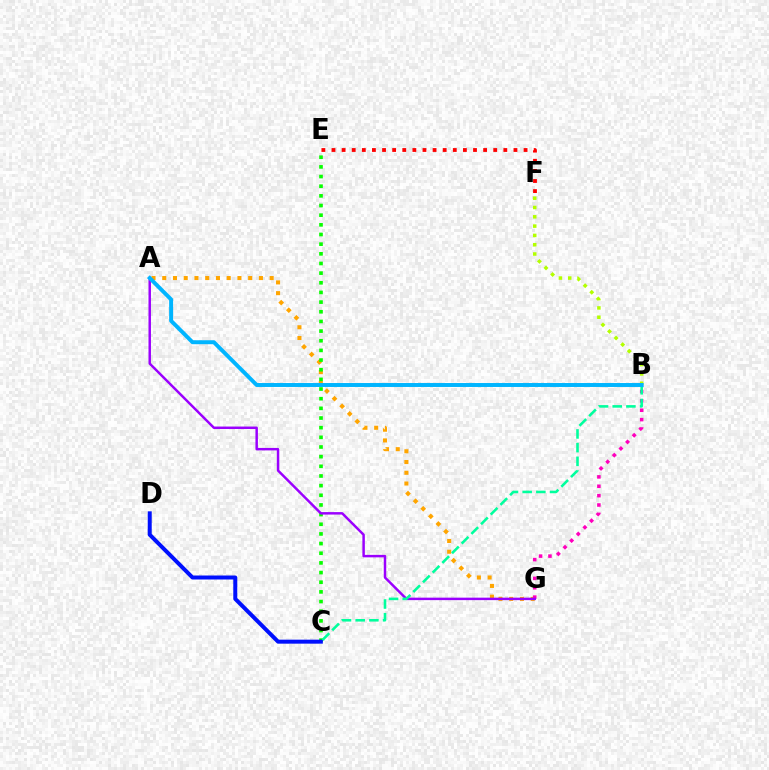{('A', 'G'): [{'color': '#ffa500', 'line_style': 'dotted', 'thickness': 2.92}, {'color': '#9b00ff', 'line_style': 'solid', 'thickness': 1.78}], ('B', 'F'): [{'color': '#b3ff00', 'line_style': 'dotted', 'thickness': 2.53}], ('C', 'E'): [{'color': '#08ff00', 'line_style': 'dotted', 'thickness': 2.62}], ('C', 'D'): [{'color': '#0010ff', 'line_style': 'solid', 'thickness': 2.88}], ('B', 'G'): [{'color': '#ff00bd', 'line_style': 'dotted', 'thickness': 2.55}], ('E', 'F'): [{'color': '#ff0000', 'line_style': 'dotted', 'thickness': 2.75}], ('B', 'C'): [{'color': '#00ff9d', 'line_style': 'dashed', 'thickness': 1.86}], ('A', 'B'): [{'color': '#00b5ff', 'line_style': 'solid', 'thickness': 2.84}]}